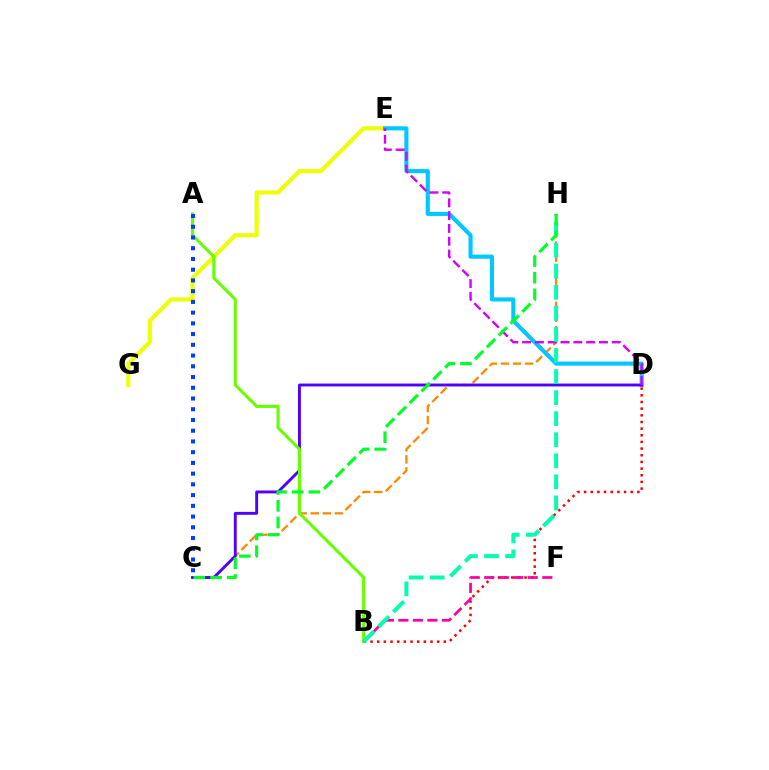{('C', 'H'): [{'color': '#ff8800', 'line_style': 'dashed', 'thickness': 1.64}, {'color': '#00ff27', 'line_style': 'dashed', 'thickness': 2.27}], ('E', 'G'): [{'color': '#eeff00', 'line_style': 'solid', 'thickness': 2.94}], ('D', 'E'): [{'color': '#00c7ff', 'line_style': 'solid', 'thickness': 2.96}, {'color': '#d600ff', 'line_style': 'dashed', 'thickness': 1.74}], ('C', 'D'): [{'color': '#4f00ff', 'line_style': 'solid', 'thickness': 2.08}], ('B', 'D'): [{'color': '#ff0000', 'line_style': 'dotted', 'thickness': 1.81}], ('A', 'B'): [{'color': '#66ff00', 'line_style': 'solid', 'thickness': 2.2}], ('B', 'F'): [{'color': '#ff00a0', 'line_style': 'dashed', 'thickness': 1.97}], ('B', 'H'): [{'color': '#00ffaf', 'line_style': 'dashed', 'thickness': 2.86}], ('A', 'C'): [{'color': '#003fff', 'line_style': 'dotted', 'thickness': 2.92}]}